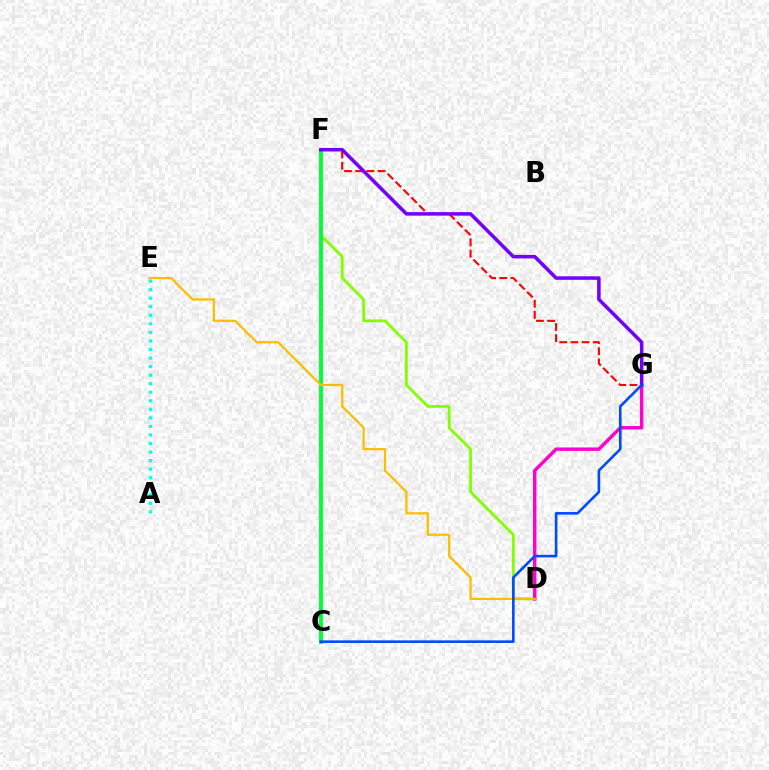{('D', 'F'): [{'color': '#84ff00', 'line_style': 'solid', 'thickness': 2.03}], ('C', 'F'): [{'color': '#00ff39', 'line_style': 'solid', 'thickness': 2.81}], ('D', 'G'): [{'color': '#ff00cf', 'line_style': 'solid', 'thickness': 2.45}], ('A', 'E'): [{'color': '#00fff6', 'line_style': 'dotted', 'thickness': 2.32}], ('F', 'G'): [{'color': '#ff0000', 'line_style': 'dashed', 'thickness': 1.52}, {'color': '#7200ff', 'line_style': 'solid', 'thickness': 2.53}], ('D', 'E'): [{'color': '#ffbd00', 'line_style': 'solid', 'thickness': 1.62}], ('C', 'G'): [{'color': '#004bff', 'line_style': 'solid', 'thickness': 1.87}]}